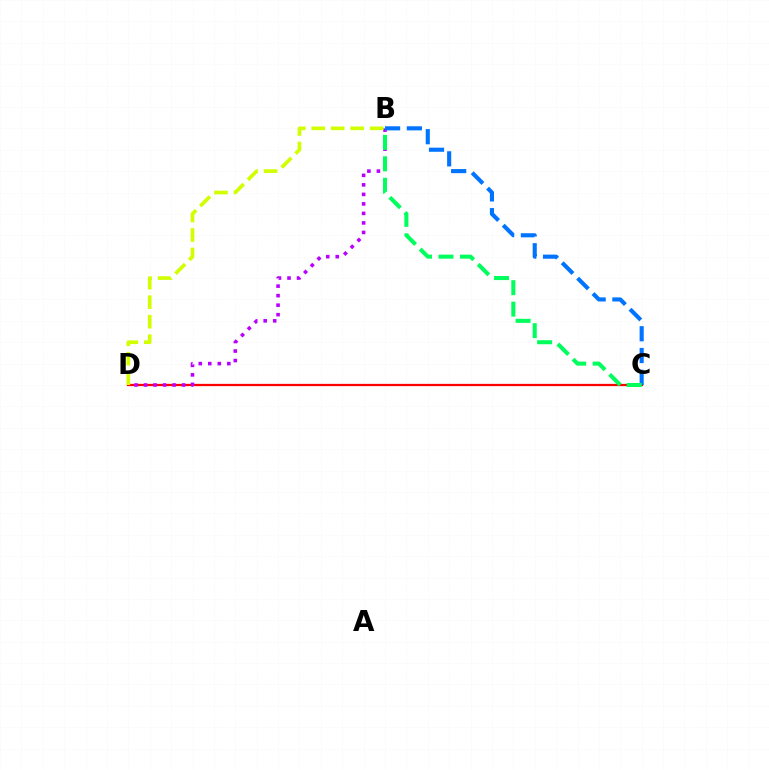{('C', 'D'): [{'color': '#ff0000', 'line_style': 'solid', 'thickness': 1.63}], ('B', 'D'): [{'color': '#b900ff', 'line_style': 'dotted', 'thickness': 2.59}, {'color': '#d1ff00', 'line_style': 'dashed', 'thickness': 2.65}], ('B', 'C'): [{'color': '#0074ff', 'line_style': 'dashed', 'thickness': 2.96}, {'color': '#00ff5c', 'line_style': 'dashed', 'thickness': 2.91}]}